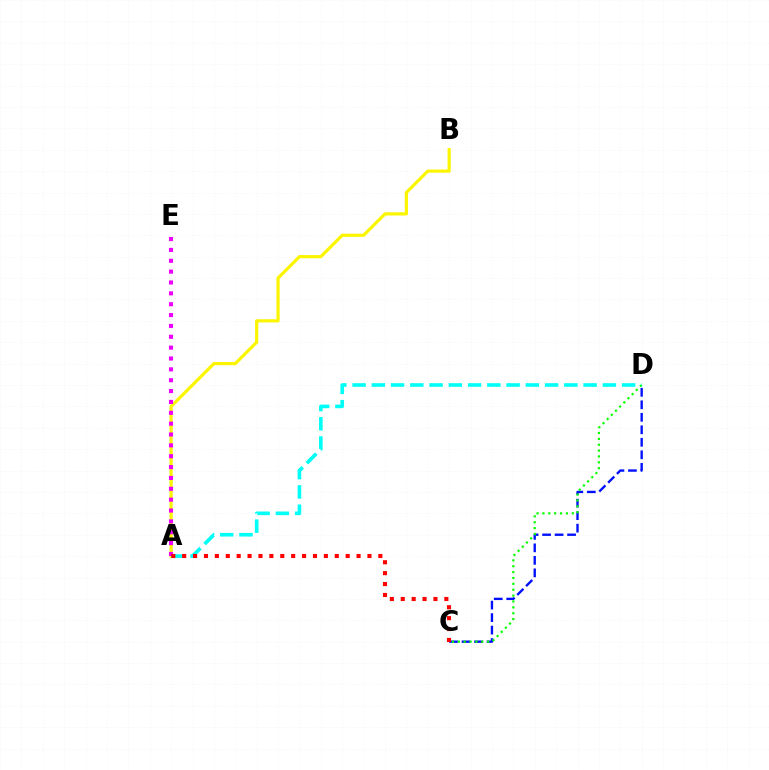{('A', 'B'): [{'color': '#fcf500', 'line_style': 'solid', 'thickness': 2.29}], ('C', 'D'): [{'color': '#0010ff', 'line_style': 'dashed', 'thickness': 1.7}, {'color': '#08ff00', 'line_style': 'dotted', 'thickness': 1.6}], ('A', 'D'): [{'color': '#00fff6', 'line_style': 'dashed', 'thickness': 2.62}], ('A', 'E'): [{'color': '#ee00ff', 'line_style': 'dotted', 'thickness': 2.95}], ('A', 'C'): [{'color': '#ff0000', 'line_style': 'dotted', 'thickness': 2.96}]}